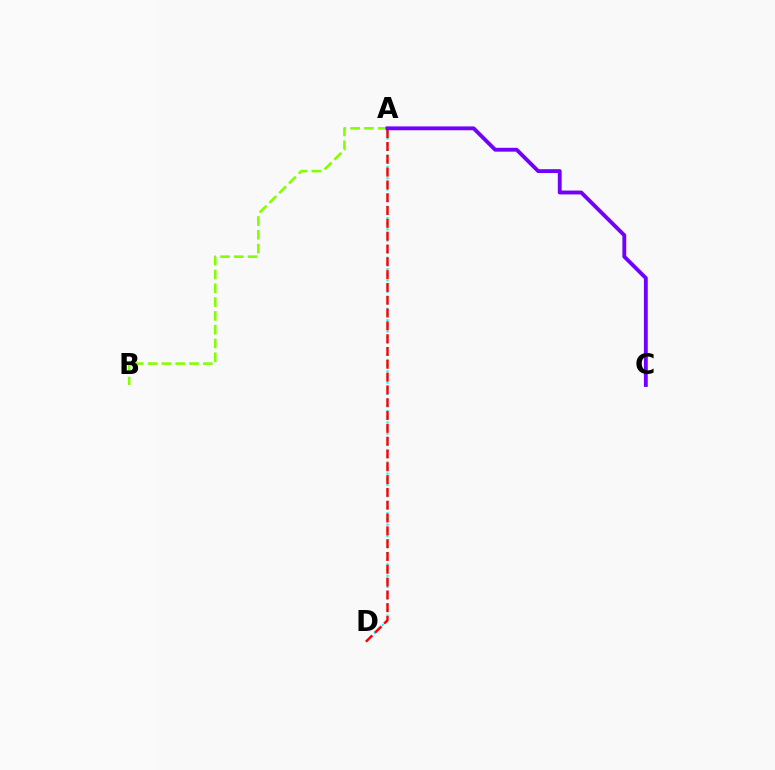{('A', 'B'): [{'color': '#84ff00', 'line_style': 'dashed', 'thickness': 1.87}], ('A', 'D'): [{'color': '#00fff6', 'line_style': 'dotted', 'thickness': 1.54}, {'color': '#ff0000', 'line_style': 'dashed', 'thickness': 1.74}], ('A', 'C'): [{'color': '#7200ff', 'line_style': 'solid', 'thickness': 2.78}]}